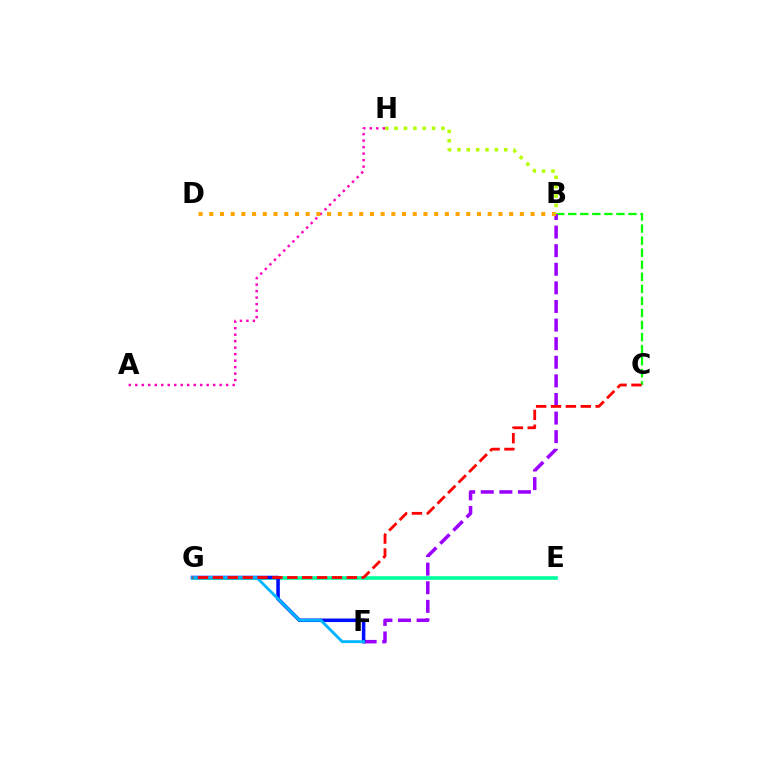{('B', 'C'): [{'color': '#08ff00', 'line_style': 'dashed', 'thickness': 1.64}], ('B', 'F'): [{'color': '#9b00ff', 'line_style': 'dashed', 'thickness': 2.53}], ('E', 'G'): [{'color': '#00ff9d', 'line_style': 'solid', 'thickness': 2.61}], ('F', 'G'): [{'color': '#0010ff', 'line_style': 'solid', 'thickness': 2.55}, {'color': '#00b5ff', 'line_style': 'solid', 'thickness': 2.06}], ('A', 'H'): [{'color': '#ff00bd', 'line_style': 'dotted', 'thickness': 1.76}], ('B', 'D'): [{'color': '#ffa500', 'line_style': 'dotted', 'thickness': 2.91}], ('B', 'H'): [{'color': '#b3ff00', 'line_style': 'dotted', 'thickness': 2.54}], ('C', 'G'): [{'color': '#ff0000', 'line_style': 'dashed', 'thickness': 2.02}]}